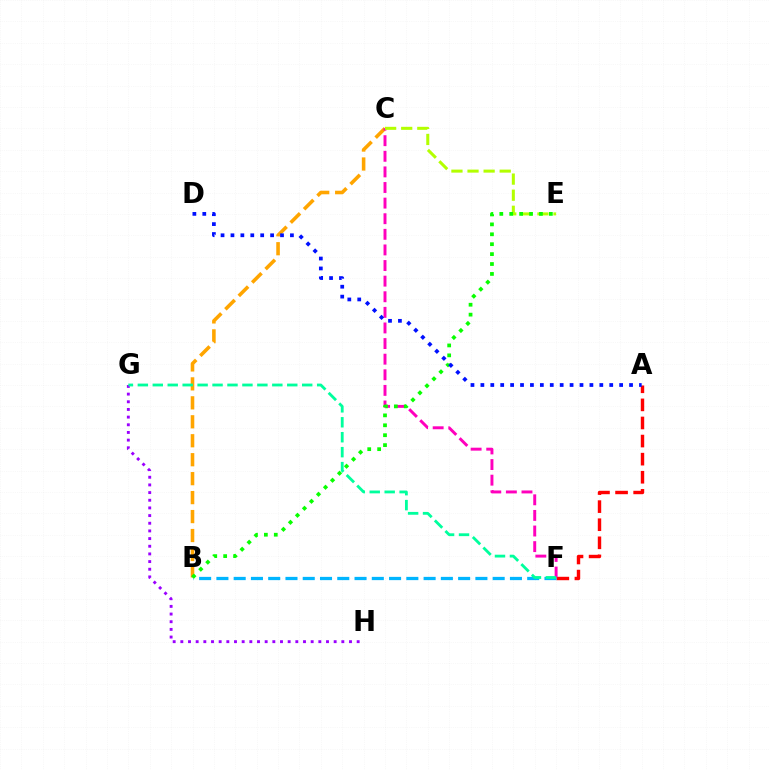{('A', 'F'): [{'color': '#ff0000', 'line_style': 'dashed', 'thickness': 2.46}], ('B', 'F'): [{'color': '#00b5ff', 'line_style': 'dashed', 'thickness': 2.35}], ('B', 'C'): [{'color': '#ffa500', 'line_style': 'dashed', 'thickness': 2.58}], ('C', 'F'): [{'color': '#ff00bd', 'line_style': 'dashed', 'thickness': 2.12}], ('C', 'E'): [{'color': '#b3ff00', 'line_style': 'dashed', 'thickness': 2.19}], ('B', 'E'): [{'color': '#08ff00', 'line_style': 'dotted', 'thickness': 2.69}], ('G', 'H'): [{'color': '#9b00ff', 'line_style': 'dotted', 'thickness': 2.08}], ('A', 'D'): [{'color': '#0010ff', 'line_style': 'dotted', 'thickness': 2.69}], ('F', 'G'): [{'color': '#00ff9d', 'line_style': 'dashed', 'thickness': 2.03}]}